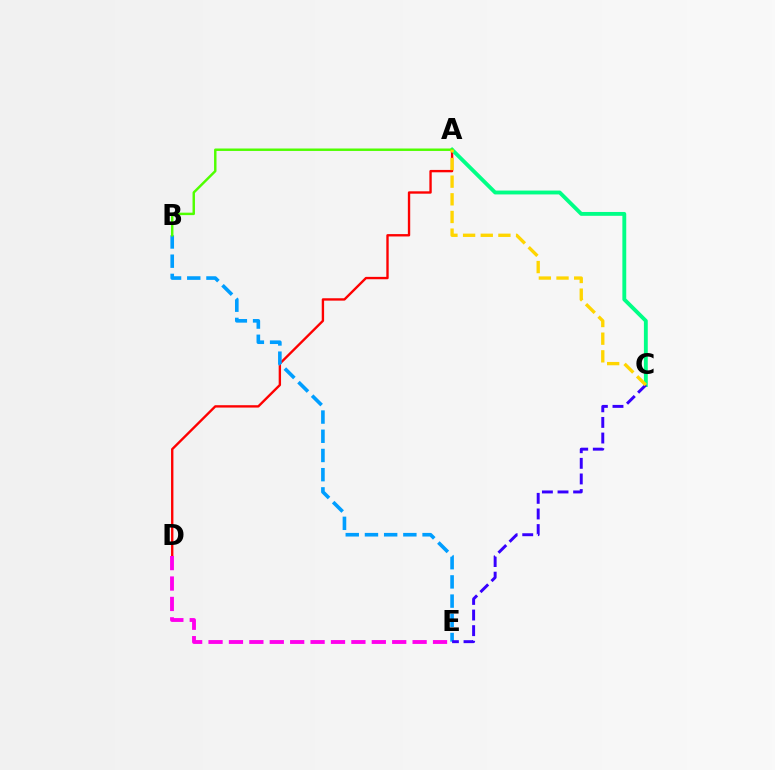{('A', 'D'): [{'color': '#ff0000', 'line_style': 'solid', 'thickness': 1.71}], ('D', 'E'): [{'color': '#ff00ed', 'line_style': 'dashed', 'thickness': 2.77}], ('B', 'E'): [{'color': '#009eff', 'line_style': 'dashed', 'thickness': 2.61}], ('A', 'C'): [{'color': '#00ff86', 'line_style': 'solid', 'thickness': 2.78}, {'color': '#ffd500', 'line_style': 'dashed', 'thickness': 2.4}], ('A', 'B'): [{'color': '#4fff00', 'line_style': 'solid', 'thickness': 1.76}], ('C', 'E'): [{'color': '#3700ff', 'line_style': 'dashed', 'thickness': 2.12}]}